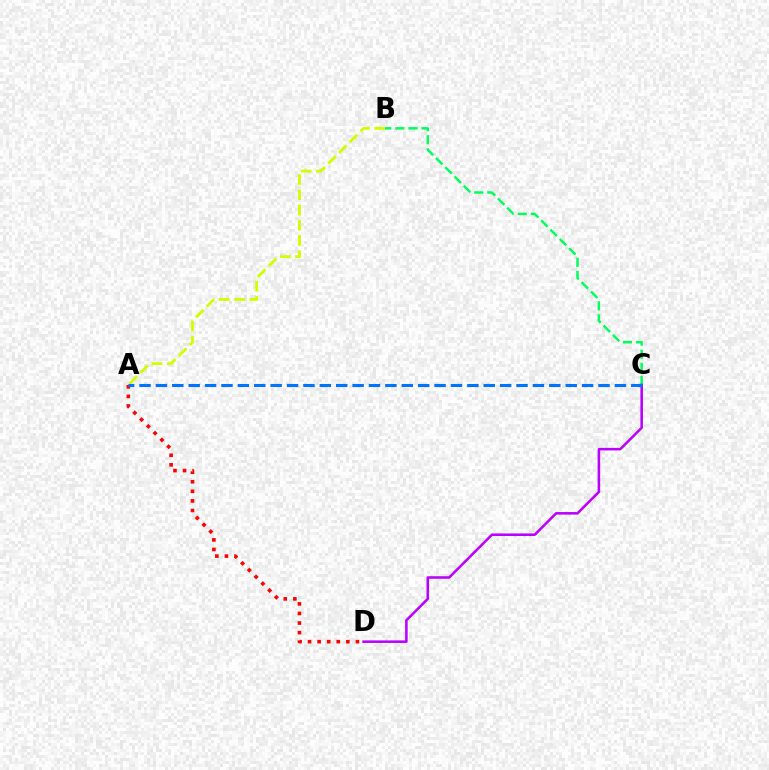{('A', 'B'): [{'color': '#d1ff00', 'line_style': 'dashed', 'thickness': 2.07}], ('B', 'C'): [{'color': '#00ff5c', 'line_style': 'dashed', 'thickness': 1.78}], ('C', 'D'): [{'color': '#b900ff', 'line_style': 'solid', 'thickness': 1.84}], ('A', 'D'): [{'color': '#ff0000', 'line_style': 'dotted', 'thickness': 2.6}], ('A', 'C'): [{'color': '#0074ff', 'line_style': 'dashed', 'thickness': 2.23}]}